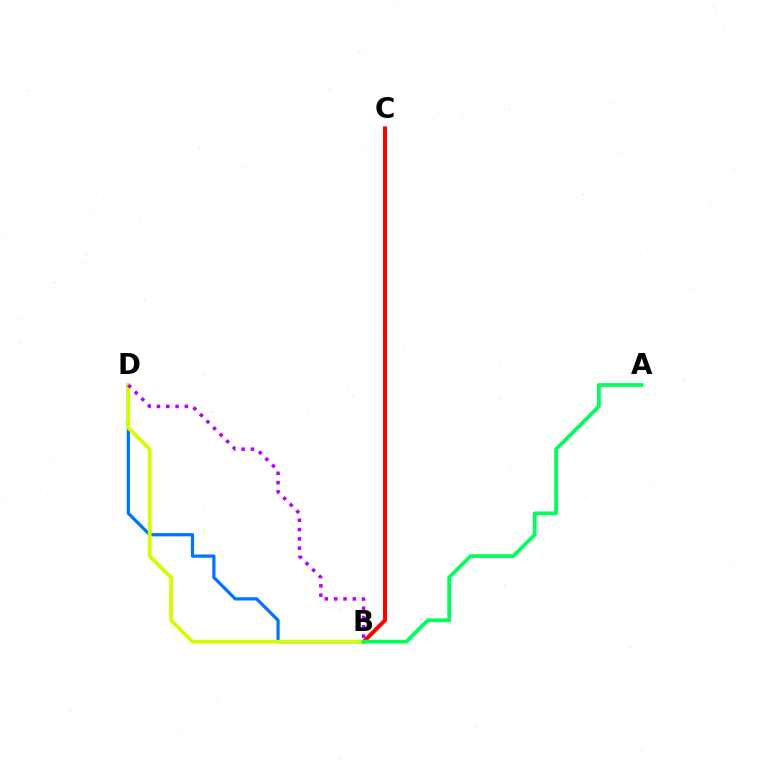{('B', 'C'): [{'color': '#ff0000', 'line_style': 'solid', 'thickness': 2.88}], ('B', 'D'): [{'color': '#0074ff', 'line_style': 'solid', 'thickness': 2.32}, {'color': '#d1ff00', 'line_style': 'solid', 'thickness': 2.7}, {'color': '#b900ff', 'line_style': 'dotted', 'thickness': 2.53}], ('A', 'B'): [{'color': '#00ff5c', 'line_style': 'solid', 'thickness': 2.7}]}